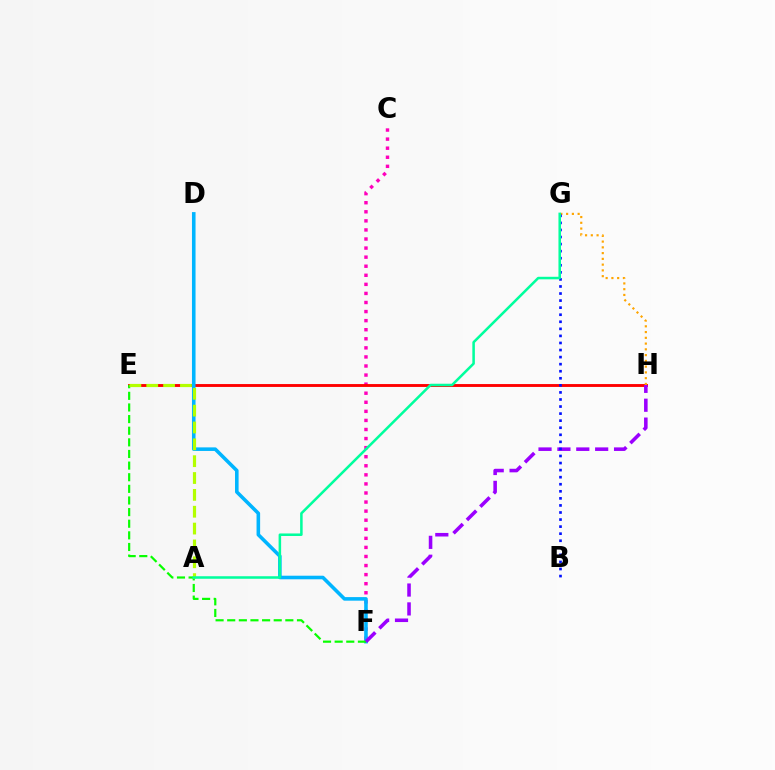{('C', 'F'): [{'color': '#ff00bd', 'line_style': 'dotted', 'thickness': 2.46}], ('E', 'H'): [{'color': '#ff0000', 'line_style': 'solid', 'thickness': 2.08}], ('G', 'H'): [{'color': '#ffa500', 'line_style': 'dotted', 'thickness': 1.56}], ('D', 'F'): [{'color': '#00b5ff', 'line_style': 'solid', 'thickness': 2.57}], ('E', 'F'): [{'color': '#08ff00', 'line_style': 'dashed', 'thickness': 1.58}], ('A', 'E'): [{'color': '#b3ff00', 'line_style': 'dashed', 'thickness': 2.29}], ('F', 'H'): [{'color': '#9b00ff', 'line_style': 'dashed', 'thickness': 2.57}], ('B', 'G'): [{'color': '#0010ff', 'line_style': 'dotted', 'thickness': 1.92}], ('A', 'G'): [{'color': '#00ff9d', 'line_style': 'solid', 'thickness': 1.82}]}